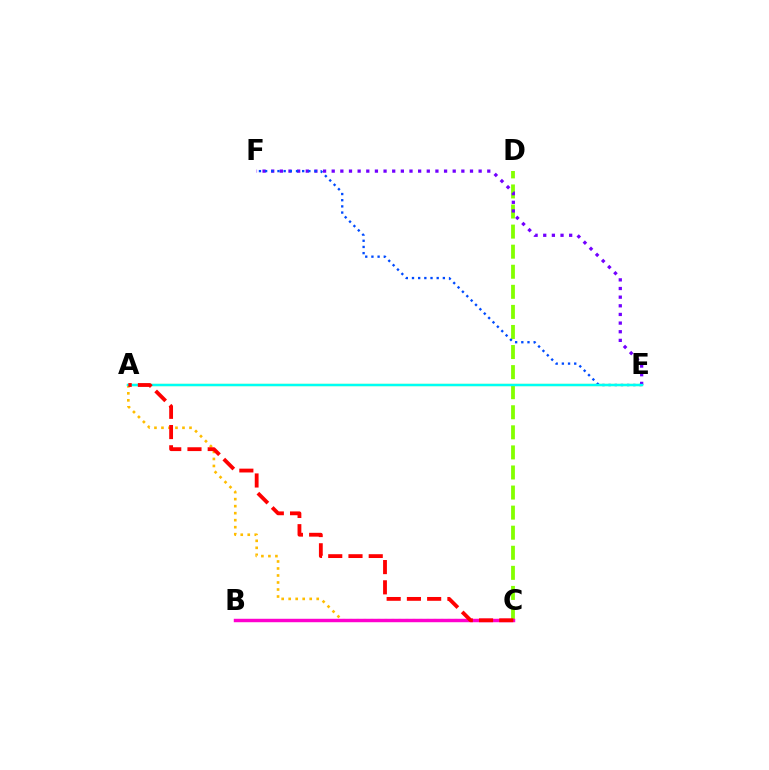{('A', 'E'): [{'color': '#00ff39', 'line_style': 'solid', 'thickness': 1.63}, {'color': '#00fff6', 'line_style': 'solid', 'thickness': 1.62}], ('C', 'D'): [{'color': '#84ff00', 'line_style': 'dashed', 'thickness': 2.73}], ('A', 'C'): [{'color': '#ffbd00', 'line_style': 'dotted', 'thickness': 1.9}, {'color': '#ff0000', 'line_style': 'dashed', 'thickness': 2.75}], ('E', 'F'): [{'color': '#7200ff', 'line_style': 'dotted', 'thickness': 2.35}, {'color': '#004bff', 'line_style': 'dotted', 'thickness': 1.68}], ('B', 'C'): [{'color': '#ff00cf', 'line_style': 'solid', 'thickness': 2.48}]}